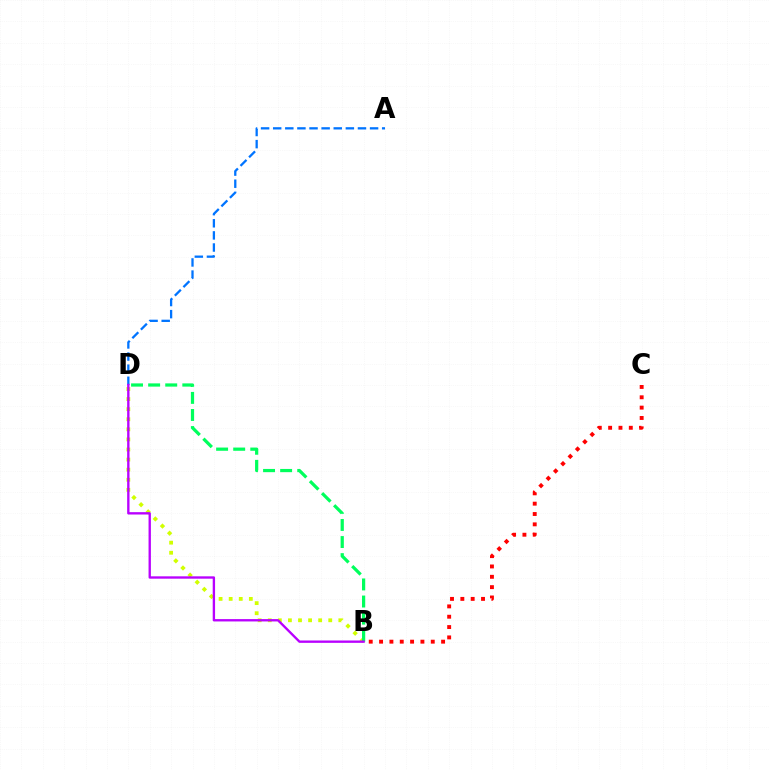{('B', 'D'): [{'color': '#d1ff00', 'line_style': 'dotted', 'thickness': 2.74}, {'color': '#00ff5c', 'line_style': 'dashed', 'thickness': 2.32}, {'color': '#b900ff', 'line_style': 'solid', 'thickness': 1.69}], ('A', 'D'): [{'color': '#0074ff', 'line_style': 'dashed', 'thickness': 1.65}], ('B', 'C'): [{'color': '#ff0000', 'line_style': 'dotted', 'thickness': 2.81}]}